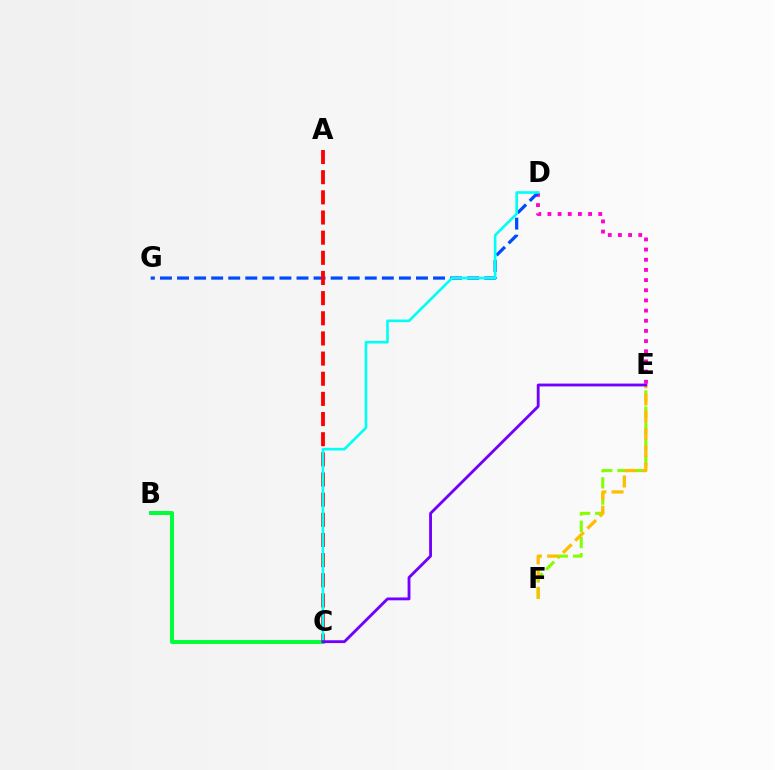{('E', 'F'): [{'color': '#84ff00', 'line_style': 'dashed', 'thickness': 2.21}, {'color': '#ffbd00', 'line_style': 'dashed', 'thickness': 2.34}], ('B', 'C'): [{'color': '#00ff39', 'line_style': 'solid', 'thickness': 2.84}], ('D', 'E'): [{'color': '#ff00cf', 'line_style': 'dotted', 'thickness': 2.76}], ('D', 'G'): [{'color': '#004bff', 'line_style': 'dashed', 'thickness': 2.32}], ('A', 'C'): [{'color': '#ff0000', 'line_style': 'dashed', 'thickness': 2.74}], ('C', 'D'): [{'color': '#00fff6', 'line_style': 'solid', 'thickness': 1.9}], ('C', 'E'): [{'color': '#7200ff', 'line_style': 'solid', 'thickness': 2.05}]}